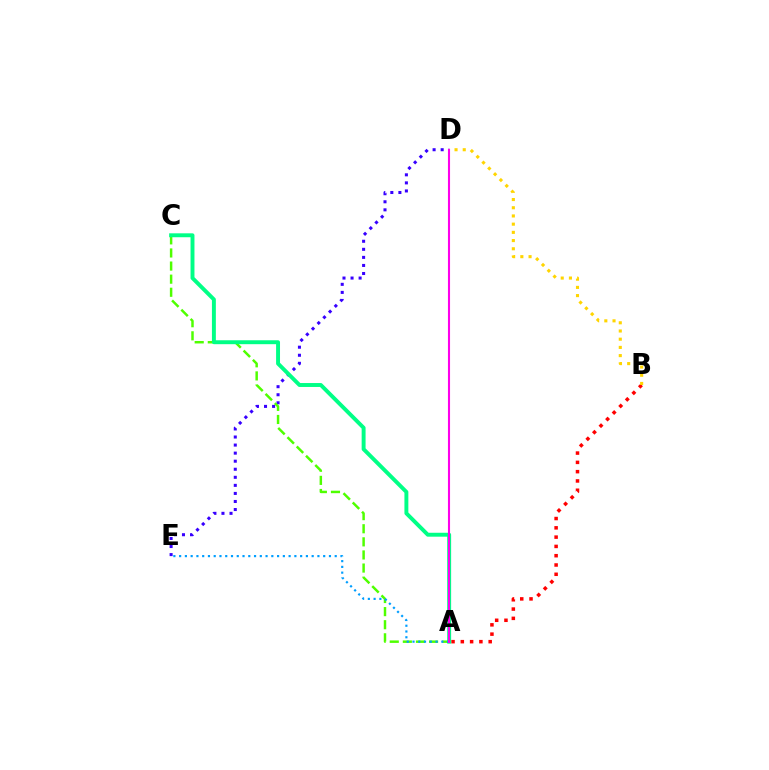{('A', 'B'): [{'color': '#ff0000', 'line_style': 'dotted', 'thickness': 2.52}], ('D', 'E'): [{'color': '#3700ff', 'line_style': 'dotted', 'thickness': 2.19}], ('A', 'C'): [{'color': '#4fff00', 'line_style': 'dashed', 'thickness': 1.78}, {'color': '#00ff86', 'line_style': 'solid', 'thickness': 2.82}], ('A', 'E'): [{'color': '#009eff', 'line_style': 'dotted', 'thickness': 1.57}], ('B', 'D'): [{'color': '#ffd500', 'line_style': 'dotted', 'thickness': 2.23}], ('A', 'D'): [{'color': '#ff00ed', 'line_style': 'solid', 'thickness': 1.51}]}